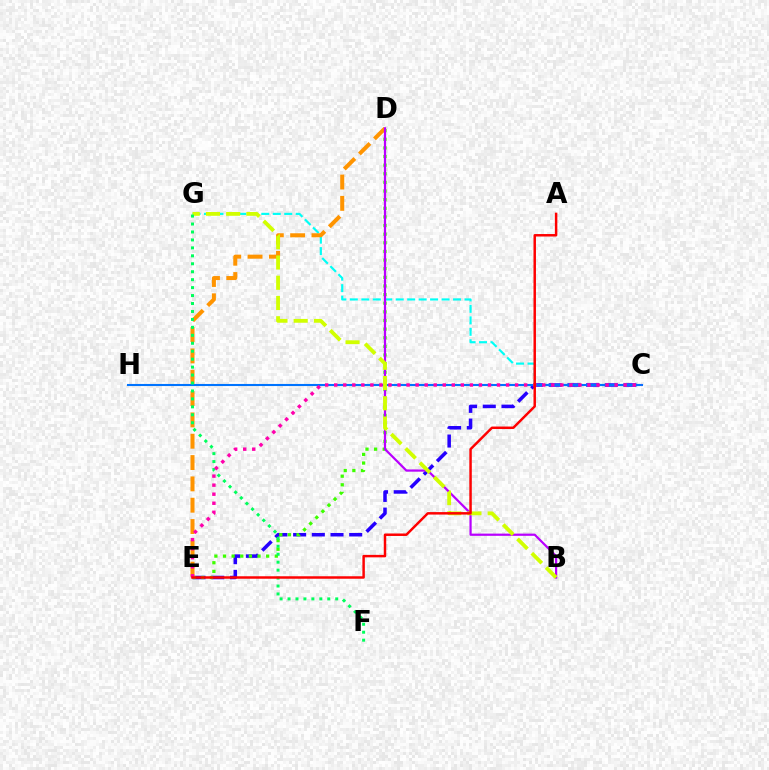{('C', 'E'): [{'color': '#2500ff', 'line_style': 'dashed', 'thickness': 2.54}, {'color': '#ff00ac', 'line_style': 'dotted', 'thickness': 2.46}], ('C', 'G'): [{'color': '#00fff6', 'line_style': 'dashed', 'thickness': 1.56}], ('D', 'E'): [{'color': '#3dff00', 'line_style': 'dotted', 'thickness': 2.34}, {'color': '#ff9400', 'line_style': 'dashed', 'thickness': 2.9}], ('C', 'H'): [{'color': '#0074ff', 'line_style': 'solid', 'thickness': 1.51}], ('B', 'D'): [{'color': '#b900ff', 'line_style': 'solid', 'thickness': 1.6}], ('B', 'G'): [{'color': '#d1ff00', 'line_style': 'dashed', 'thickness': 2.75}], ('F', 'G'): [{'color': '#00ff5c', 'line_style': 'dotted', 'thickness': 2.16}], ('A', 'E'): [{'color': '#ff0000', 'line_style': 'solid', 'thickness': 1.78}]}